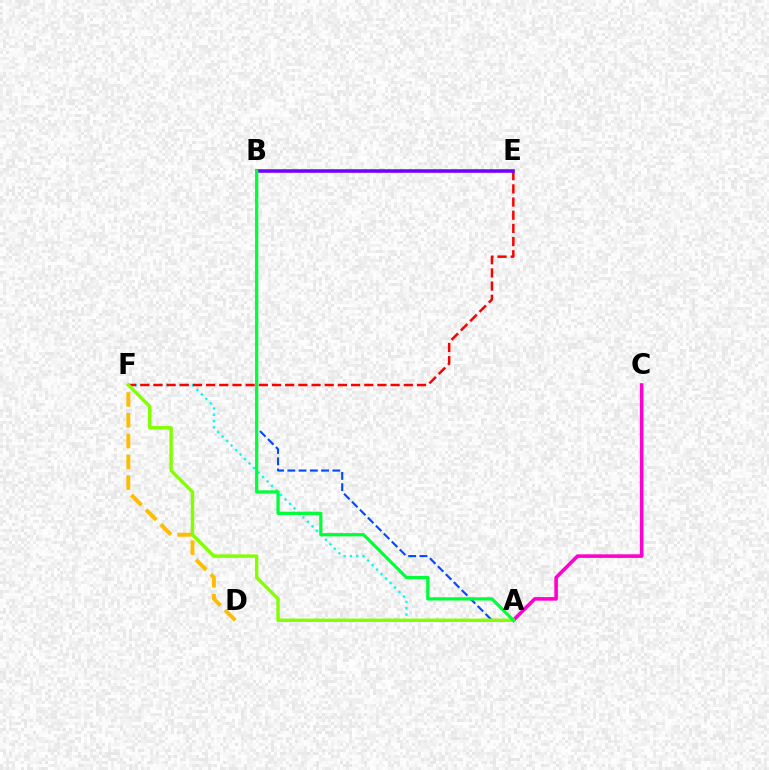{('A', 'C'): [{'color': '#ff00cf', 'line_style': 'solid', 'thickness': 2.57}], ('A', 'F'): [{'color': '#00fff6', 'line_style': 'dotted', 'thickness': 1.72}, {'color': '#84ff00', 'line_style': 'solid', 'thickness': 2.46}], ('A', 'B'): [{'color': '#004bff', 'line_style': 'dashed', 'thickness': 1.53}, {'color': '#00ff39', 'line_style': 'solid', 'thickness': 2.33}], ('E', 'F'): [{'color': '#ff0000', 'line_style': 'dashed', 'thickness': 1.79}], ('B', 'E'): [{'color': '#7200ff', 'line_style': 'solid', 'thickness': 2.55}], ('D', 'F'): [{'color': '#ffbd00', 'line_style': 'dashed', 'thickness': 2.83}]}